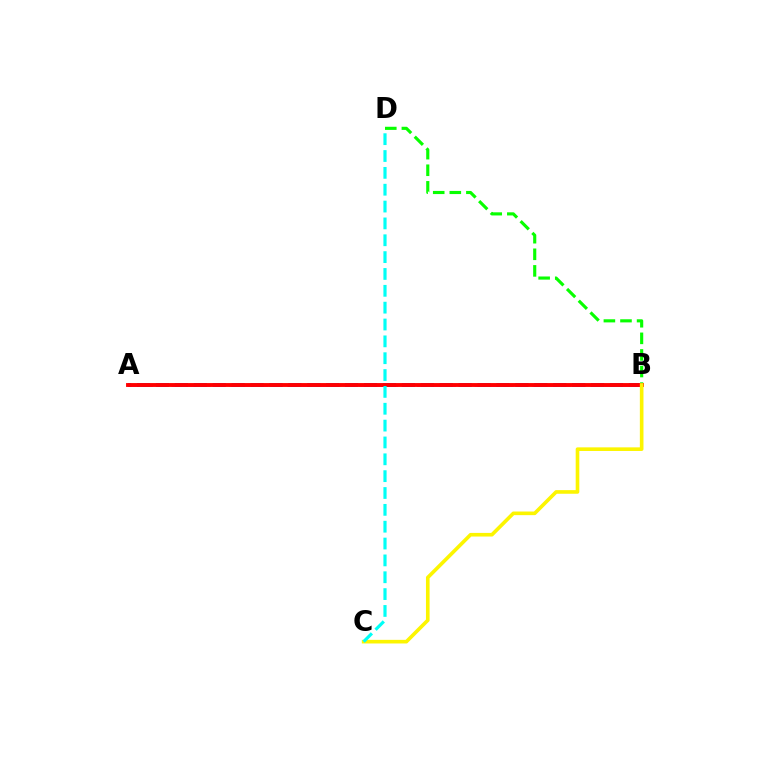{('B', 'D'): [{'color': '#08ff00', 'line_style': 'dashed', 'thickness': 2.25}], ('A', 'B'): [{'color': '#ee00ff', 'line_style': 'dashed', 'thickness': 1.96}, {'color': '#0010ff', 'line_style': 'dashed', 'thickness': 2.57}, {'color': '#ff0000', 'line_style': 'solid', 'thickness': 2.79}], ('B', 'C'): [{'color': '#fcf500', 'line_style': 'solid', 'thickness': 2.61}], ('C', 'D'): [{'color': '#00fff6', 'line_style': 'dashed', 'thickness': 2.29}]}